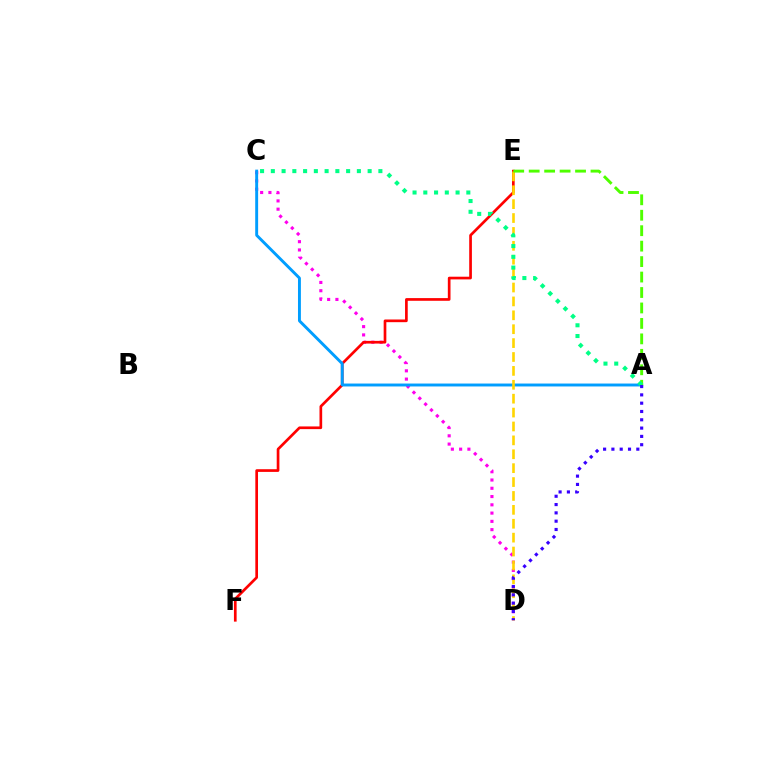{('C', 'D'): [{'color': '#ff00ed', 'line_style': 'dotted', 'thickness': 2.25}], ('E', 'F'): [{'color': '#ff0000', 'line_style': 'solid', 'thickness': 1.93}], ('A', 'C'): [{'color': '#009eff', 'line_style': 'solid', 'thickness': 2.1}, {'color': '#00ff86', 'line_style': 'dotted', 'thickness': 2.92}], ('D', 'E'): [{'color': '#ffd500', 'line_style': 'dashed', 'thickness': 1.89}], ('A', 'E'): [{'color': '#4fff00', 'line_style': 'dashed', 'thickness': 2.1}], ('A', 'D'): [{'color': '#3700ff', 'line_style': 'dotted', 'thickness': 2.26}]}